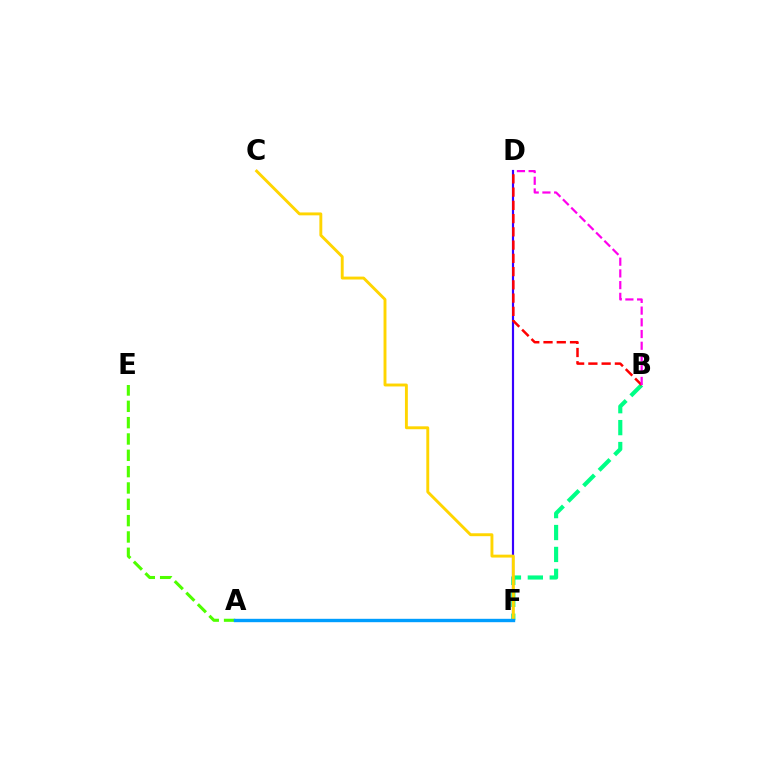{('B', 'F'): [{'color': '#00ff86', 'line_style': 'dashed', 'thickness': 2.98}], ('D', 'F'): [{'color': '#3700ff', 'line_style': 'solid', 'thickness': 1.56}], ('B', 'D'): [{'color': '#ff0000', 'line_style': 'dashed', 'thickness': 1.8}, {'color': '#ff00ed', 'line_style': 'dashed', 'thickness': 1.59}], ('A', 'E'): [{'color': '#4fff00', 'line_style': 'dashed', 'thickness': 2.22}], ('C', 'F'): [{'color': '#ffd500', 'line_style': 'solid', 'thickness': 2.09}], ('A', 'F'): [{'color': '#009eff', 'line_style': 'solid', 'thickness': 2.43}]}